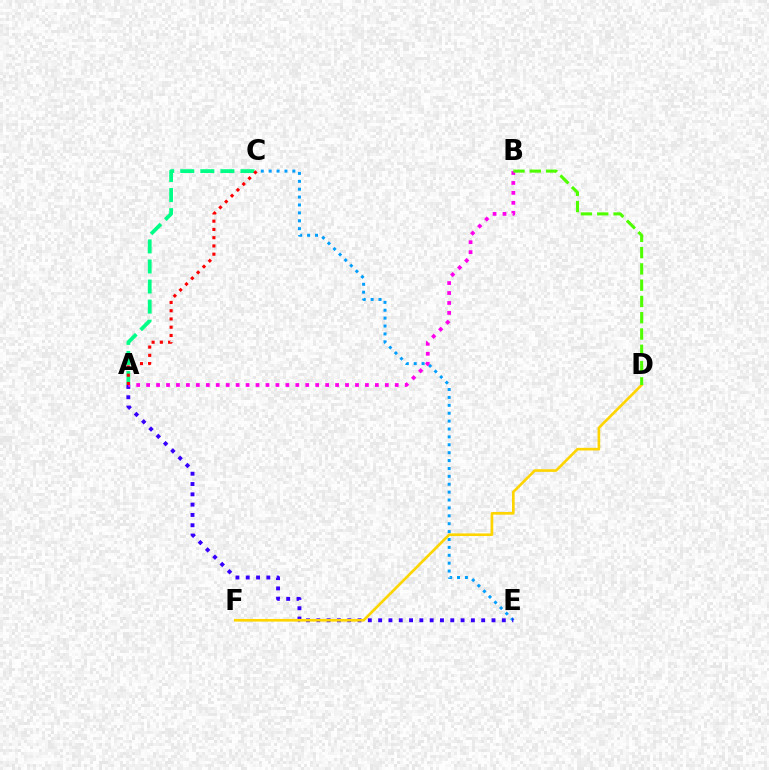{('A', 'C'): [{'color': '#00ff86', 'line_style': 'dashed', 'thickness': 2.73}, {'color': '#ff0000', 'line_style': 'dotted', 'thickness': 2.24}], ('C', 'E'): [{'color': '#009eff', 'line_style': 'dotted', 'thickness': 2.14}], ('A', 'E'): [{'color': '#3700ff', 'line_style': 'dotted', 'thickness': 2.8}], ('D', 'F'): [{'color': '#ffd500', 'line_style': 'solid', 'thickness': 1.91}], ('A', 'B'): [{'color': '#ff00ed', 'line_style': 'dotted', 'thickness': 2.7}], ('B', 'D'): [{'color': '#4fff00', 'line_style': 'dashed', 'thickness': 2.21}]}